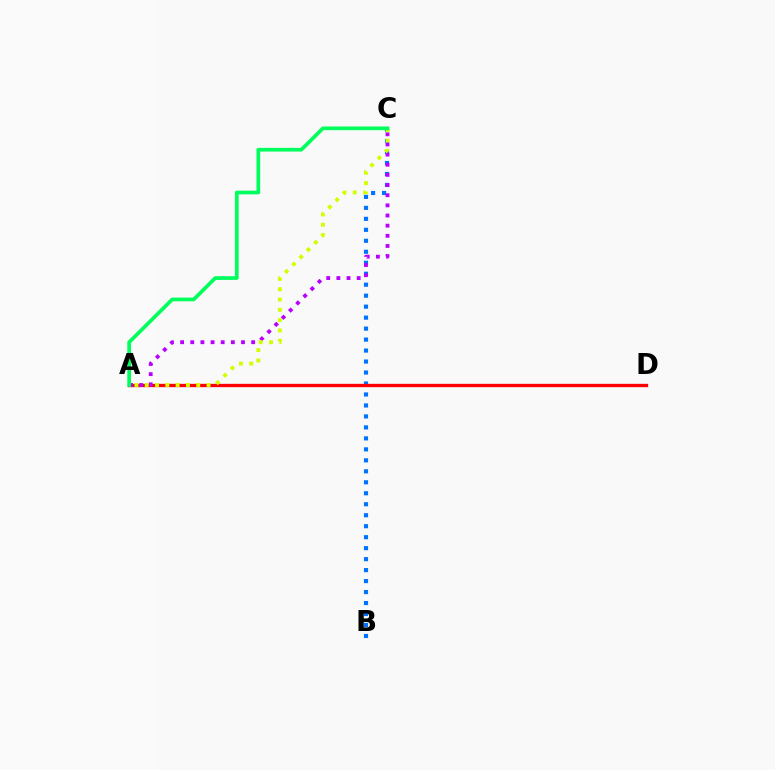{('B', 'C'): [{'color': '#0074ff', 'line_style': 'dotted', 'thickness': 2.98}], ('A', 'D'): [{'color': '#ff0000', 'line_style': 'solid', 'thickness': 2.4}], ('A', 'C'): [{'color': '#b900ff', 'line_style': 'dotted', 'thickness': 2.76}, {'color': '#d1ff00', 'line_style': 'dotted', 'thickness': 2.8}, {'color': '#00ff5c', 'line_style': 'solid', 'thickness': 2.66}]}